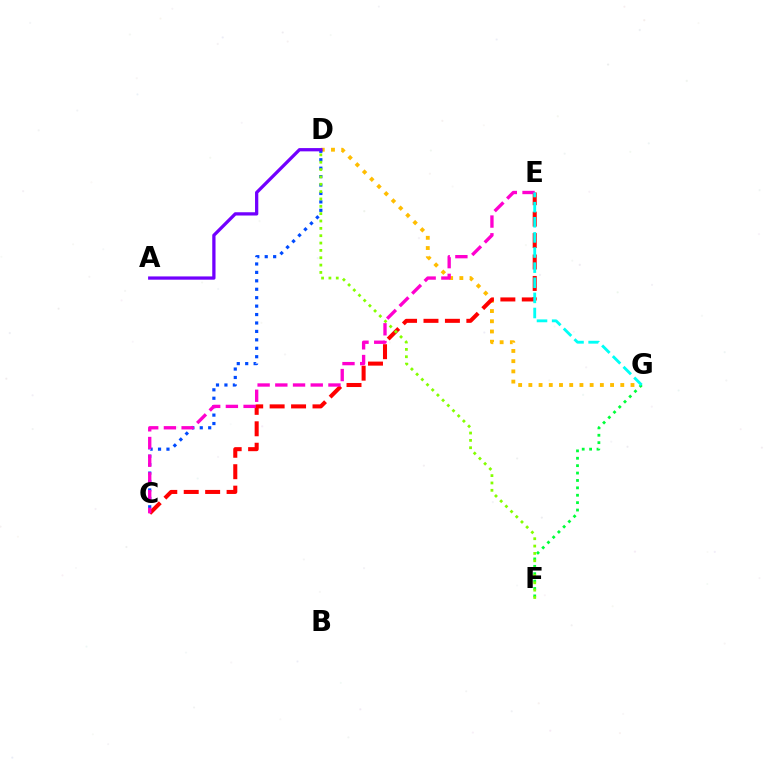{('D', 'G'): [{'color': '#ffbd00', 'line_style': 'dotted', 'thickness': 2.78}], ('C', 'D'): [{'color': '#004bff', 'line_style': 'dotted', 'thickness': 2.29}], ('C', 'E'): [{'color': '#ff0000', 'line_style': 'dashed', 'thickness': 2.91}, {'color': '#ff00cf', 'line_style': 'dashed', 'thickness': 2.41}], ('F', 'G'): [{'color': '#00ff39', 'line_style': 'dotted', 'thickness': 2.01}], ('D', 'F'): [{'color': '#84ff00', 'line_style': 'dotted', 'thickness': 2.0}], ('A', 'D'): [{'color': '#7200ff', 'line_style': 'solid', 'thickness': 2.35}], ('E', 'G'): [{'color': '#00fff6', 'line_style': 'dashed', 'thickness': 2.05}]}